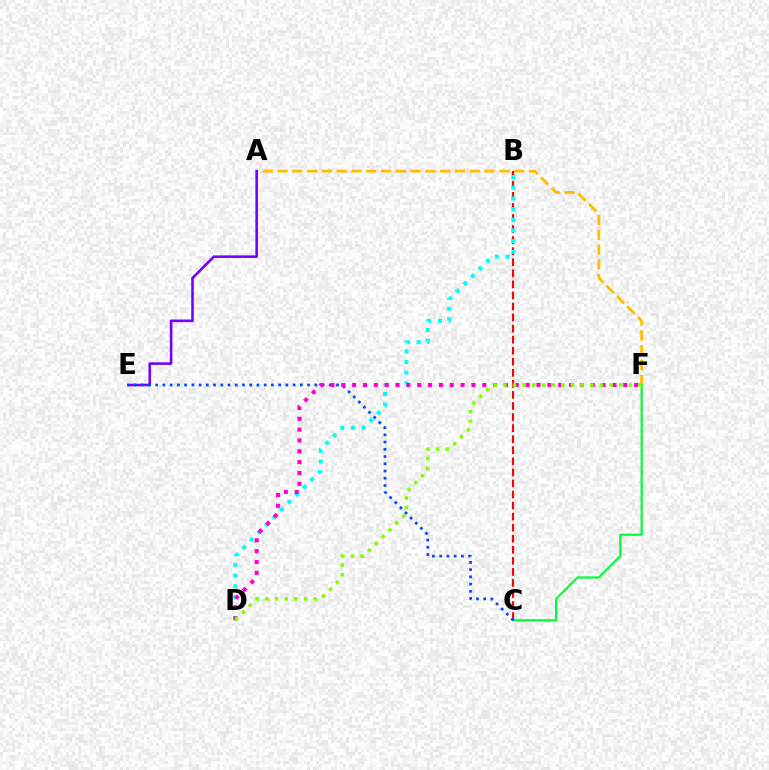{('B', 'C'): [{'color': '#ff0000', 'line_style': 'dashed', 'thickness': 1.5}], ('B', 'D'): [{'color': '#00fff6', 'line_style': 'dotted', 'thickness': 2.9}], ('A', 'F'): [{'color': '#ffbd00', 'line_style': 'dashed', 'thickness': 2.01}], ('C', 'F'): [{'color': '#00ff39', 'line_style': 'solid', 'thickness': 1.6}], ('A', 'E'): [{'color': '#7200ff', 'line_style': 'solid', 'thickness': 1.85}], ('C', 'E'): [{'color': '#004bff', 'line_style': 'dotted', 'thickness': 1.96}], ('D', 'F'): [{'color': '#ff00cf', 'line_style': 'dotted', 'thickness': 2.95}, {'color': '#84ff00', 'line_style': 'dotted', 'thickness': 2.62}]}